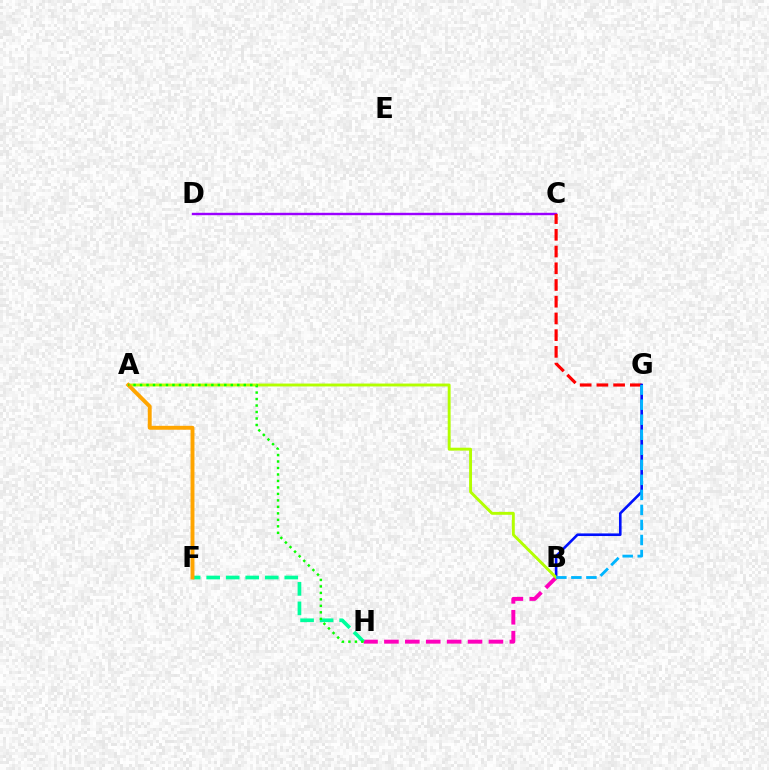{('C', 'D'): [{'color': '#9b00ff', 'line_style': 'solid', 'thickness': 1.73}], ('C', 'G'): [{'color': '#ff0000', 'line_style': 'dashed', 'thickness': 2.27}], ('B', 'H'): [{'color': '#ff00bd', 'line_style': 'dashed', 'thickness': 2.84}], ('B', 'G'): [{'color': '#0010ff', 'line_style': 'solid', 'thickness': 1.89}, {'color': '#00b5ff', 'line_style': 'dashed', 'thickness': 2.04}], ('F', 'H'): [{'color': '#00ff9d', 'line_style': 'dashed', 'thickness': 2.65}], ('A', 'B'): [{'color': '#b3ff00', 'line_style': 'solid', 'thickness': 2.09}], ('A', 'F'): [{'color': '#ffa500', 'line_style': 'solid', 'thickness': 2.81}], ('A', 'H'): [{'color': '#08ff00', 'line_style': 'dotted', 'thickness': 1.76}]}